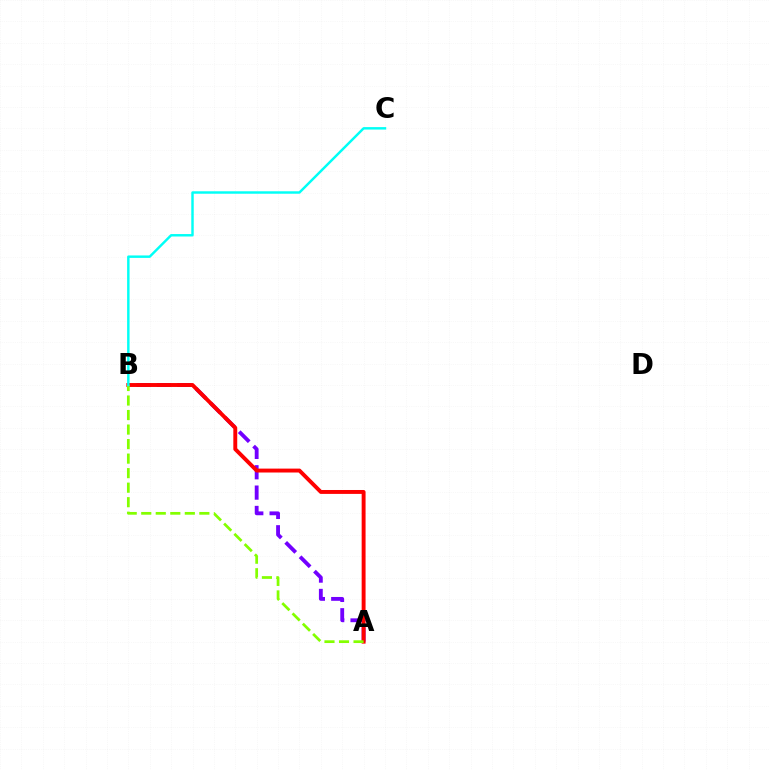{('A', 'B'): [{'color': '#7200ff', 'line_style': 'dashed', 'thickness': 2.76}, {'color': '#ff0000', 'line_style': 'solid', 'thickness': 2.81}, {'color': '#84ff00', 'line_style': 'dashed', 'thickness': 1.97}], ('B', 'C'): [{'color': '#00fff6', 'line_style': 'solid', 'thickness': 1.76}]}